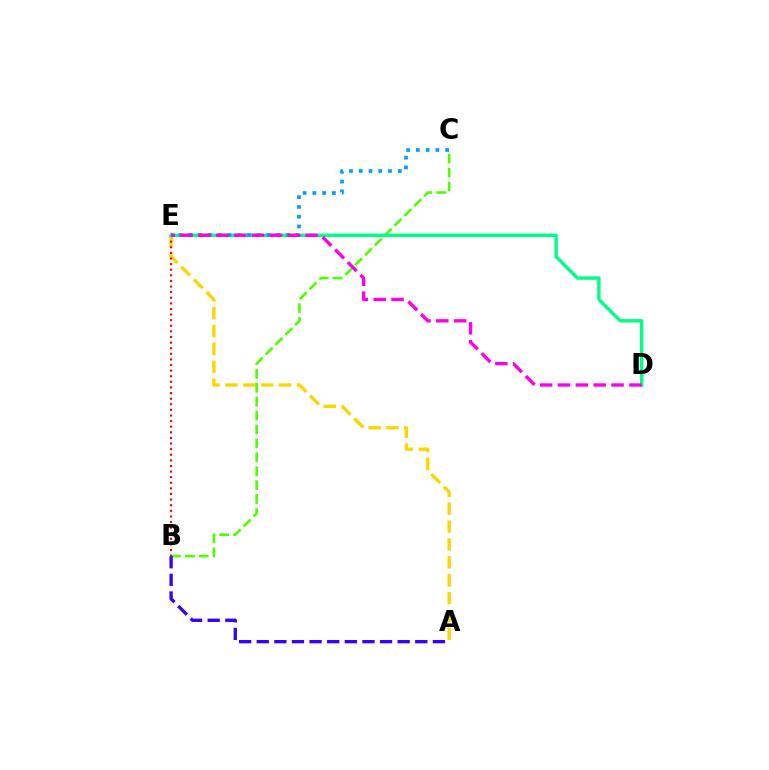{('A', 'E'): [{'color': '#ffd500', 'line_style': 'dashed', 'thickness': 2.43}], ('B', 'C'): [{'color': '#4fff00', 'line_style': 'dashed', 'thickness': 1.89}], ('A', 'B'): [{'color': '#3700ff', 'line_style': 'dashed', 'thickness': 2.39}], ('B', 'E'): [{'color': '#ff0000', 'line_style': 'dotted', 'thickness': 1.52}], ('D', 'E'): [{'color': '#00ff86', 'line_style': 'solid', 'thickness': 2.47}, {'color': '#ff00ed', 'line_style': 'dashed', 'thickness': 2.43}], ('C', 'E'): [{'color': '#009eff', 'line_style': 'dotted', 'thickness': 2.65}]}